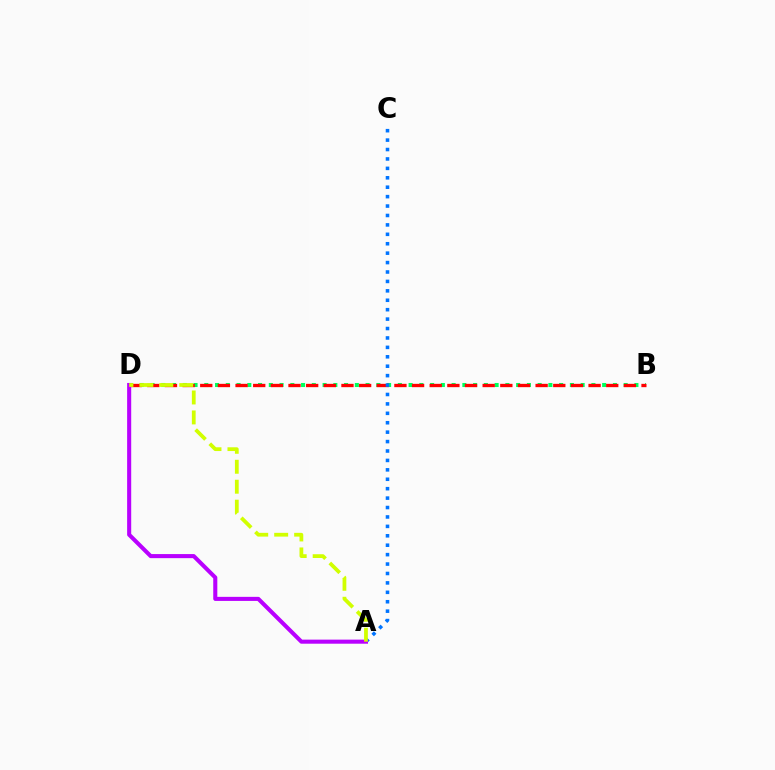{('B', 'D'): [{'color': '#00ff5c', 'line_style': 'dotted', 'thickness': 2.92}, {'color': '#ff0000', 'line_style': 'dashed', 'thickness': 2.4}], ('A', 'C'): [{'color': '#0074ff', 'line_style': 'dotted', 'thickness': 2.56}], ('A', 'D'): [{'color': '#b900ff', 'line_style': 'solid', 'thickness': 2.93}, {'color': '#d1ff00', 'line_style': 'dashed', 'thickness': 2.71}]}